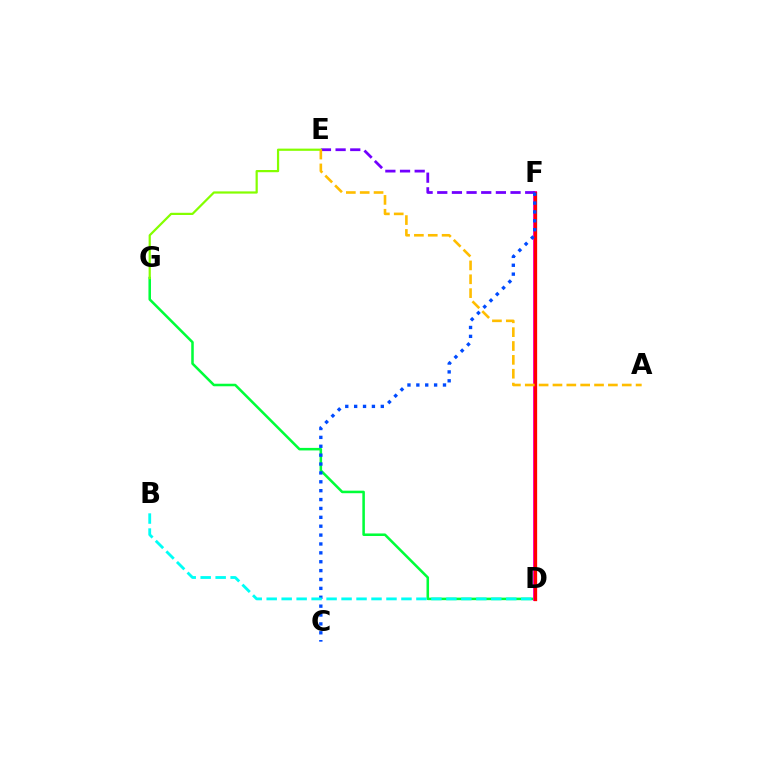{('D', 'G'): [{'color': '#00ff39', 'line_style': 'solid', 'thickness': 1.83}], ('D', 'F'): [{'color': '#ff00cf', 'line_style': 'solid', 'thickness': 2.84}, {'color': '#ff0000', 'line_style': 'solid', 'thickness': 2.37}], ('E', 'F'): [{'color': '#7200ff', 'line_style': 'dashed', 'thickness': 1.99}], ('C', 'F'): [{'color': '#004bff', 'line_style': 'dotted', 'thickness': 2.41}], ('B', 'D'): [{'color': '#00fff6', 'line_style': 'dashed', 'thickness': 2.03}], ('E', 'G'): [{'color': '#84ff00', 'line_style': 'solid', 'thickness': 1.59}], ('A', 'E'): [{'color': '#ffbd00', 'line_style': 'dashed', 'thickness': 1.88}]}